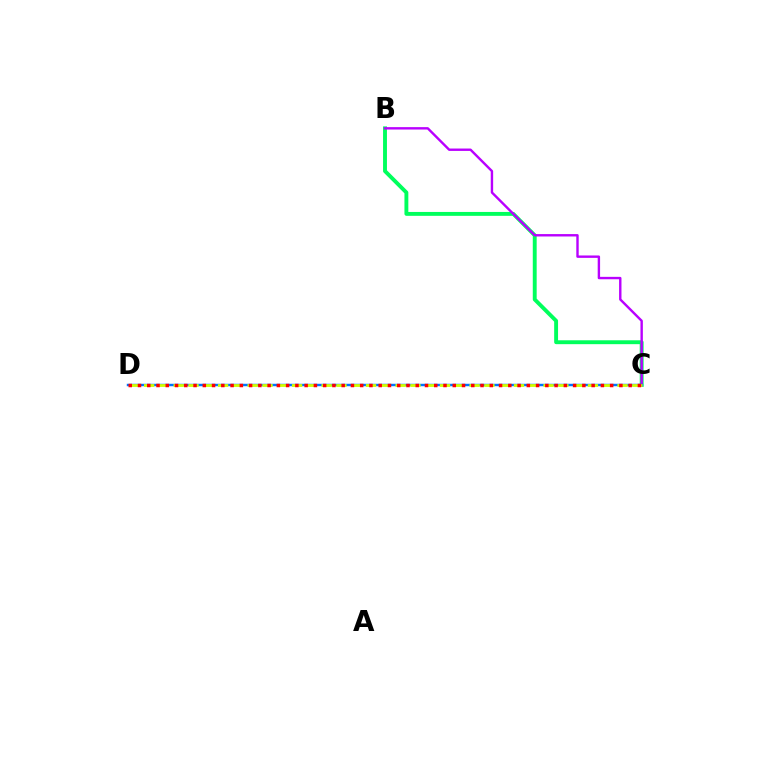{('B', 'C'): [{'color': '#00ff5c', 'line_style': 'solid', 'thickness': 2.8}, {'color': '#b900ff', 'line_style': 'solid', 'thickness': 1.73}], ('C', 'D'): [{'color': '#0074ff', 'line_style': 'solid', 'thickness': 1.76}, {'color': '#d1ff00', 'line_style': 'dashed', 'thickness': 2.01}, {'color': '#ff0000', 'line_style': 'dotted', 'thickness': 2.52}]}